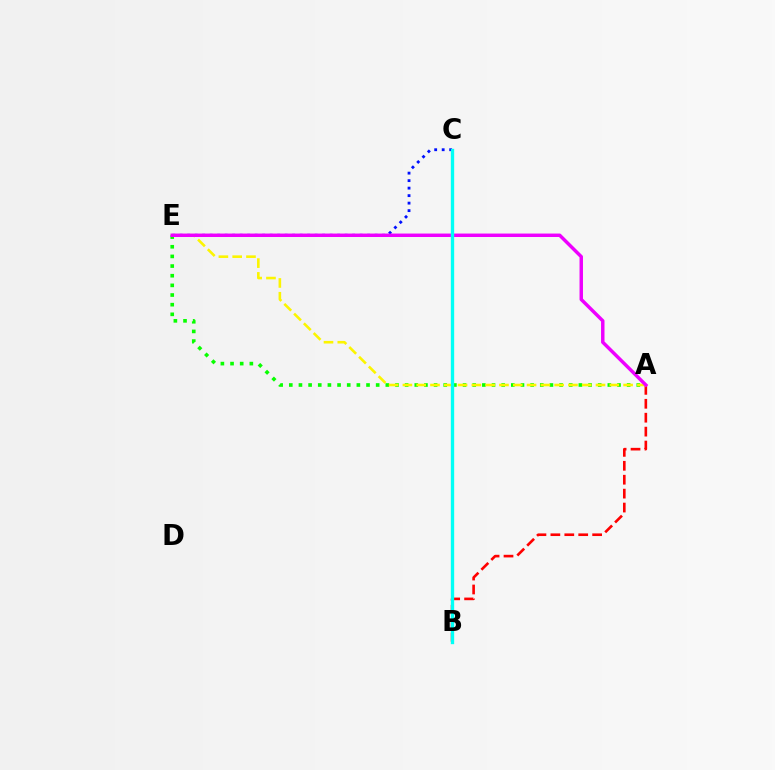{('A', 'B'): [{'color': '#ff0000', 'line_style': 'dashed', 'thickness': 1.89}], ('A', 'E'): [{'color': '#08ff00', 'line_style': 'dotted', 'thickness': 2.62}, {'color': '#fcf500', 'line_style': 'dashed', 'thickness': 1.87}, {'color': '#ee00ff', 'line_style': 'solid', 'thickness': 2.49}], ('C', 'E'): [{'color': '#0010ff', 'line_style': 'dotted', 'thickness': 2.04}], ('B', 'C'): [{'color': '#00fff6', 'line_style': 'solid', 'thickness': 2.4}]}